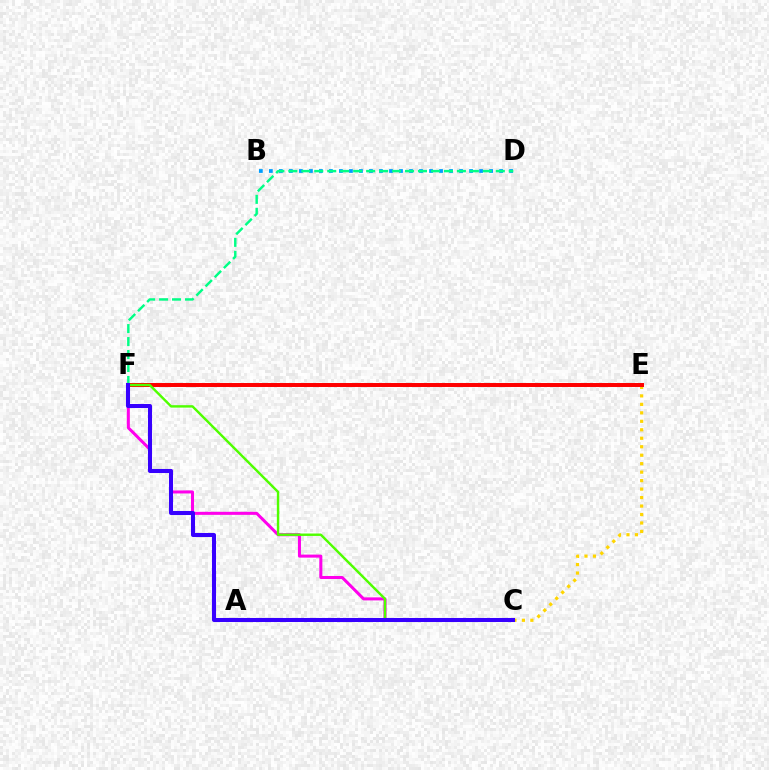{('C', 'E'): [{'color': '#ffd500', 'line_style': 'dotted', 'thickness': 2.3}], ('C', 'F'): [{'color': '#ff00ed', 'line_style': 'solid', 'thickness': 2.18}, {'color': '#4fff00', 'line_style': 'solid', 'thickness': 1.74}, {'color': '#3700ff', 'line_style': 'solid', 'thickness': 2.91}], ('B', 'D'): [{'color': '#009eff', 'line_style': 'dotted', 'thickness': 2.72}], ('E', 'F'): [{'color': '#ff0000', 'line_style': 'solid', 'thickness': 2.86}], ('D', 'F'): [{'color': '#00ff86', 'line_style': 'dashed', 'thickness': 1.76}]}